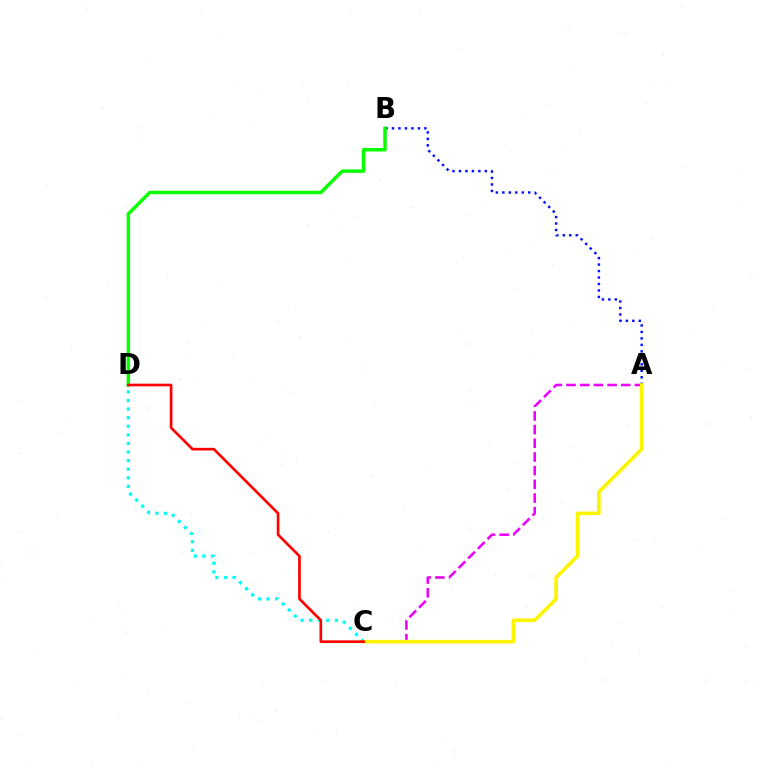{('C', 'D'): [{'color': '#00fff6', 'line_style': 'dotted', 'thickness': 2.33}, {'color': '#ff0000', 'line_style': 'solid', 'thickness': 1.91}], ('A', 'C'): [{'color': '#ee00ff', 'line_style': 'dashed', 'thickness': 1.86}, {'color': '#fcf500', 'line_style': 'solid', 'thickness': 2.6}], ('A', 'B'): [{'color': '#0010ff', 'line_style': 'dotted', 'thickness': 1.76}], ('B', 'D'): [{'color': '#08ff00', 'line_style': 'solid', 'thickness': 2.49}]}